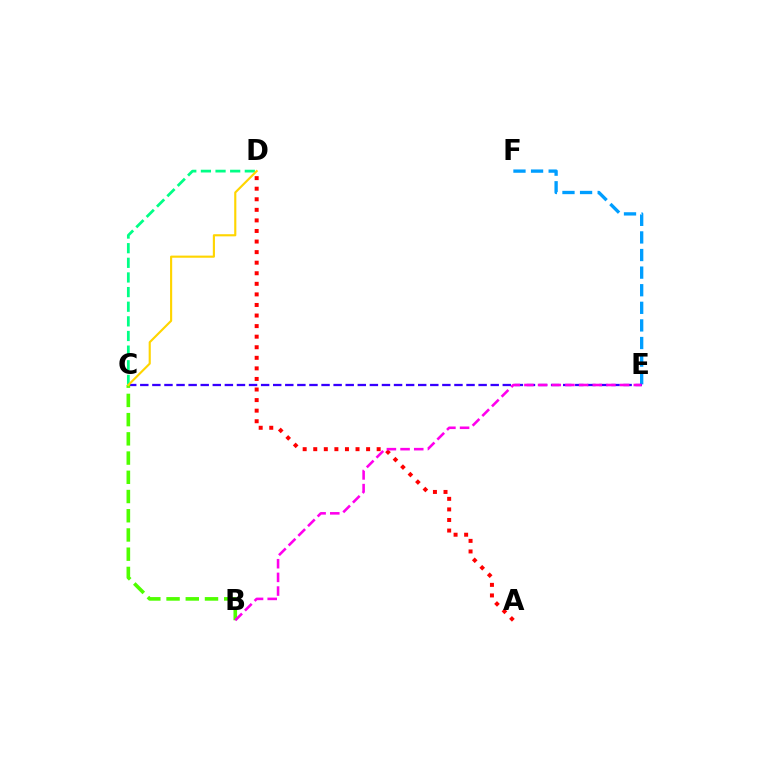{('E', 'F'): [{'color': '#009eff', 'line_style': 'dashed', 'thickness': 2.39}], ('C', 'E'): [{'color': '#3700ff', 'line_style': 'dashed', 'thickness': 1.64}], ('A', 'D'): [{'color': '#ff0000', 'line_style': 'dotted', 'thickness': 2.87}], ('C', 'D'): [{'color': '#00ff86', 'line_style': 'dashed', 'thickness': 1.99}, {'color': '#ffd500', 'line_style': 'solid', 'thickness': 1.54}], ('B', 'C'): [{'color': '#4fff00', 'line_style': 'dashed', 'thickness': 2.61}], ('B', 'E'): [{'color': '#ff00ed', 'line_style': 'dashed', 'thickness': 1.86}]}